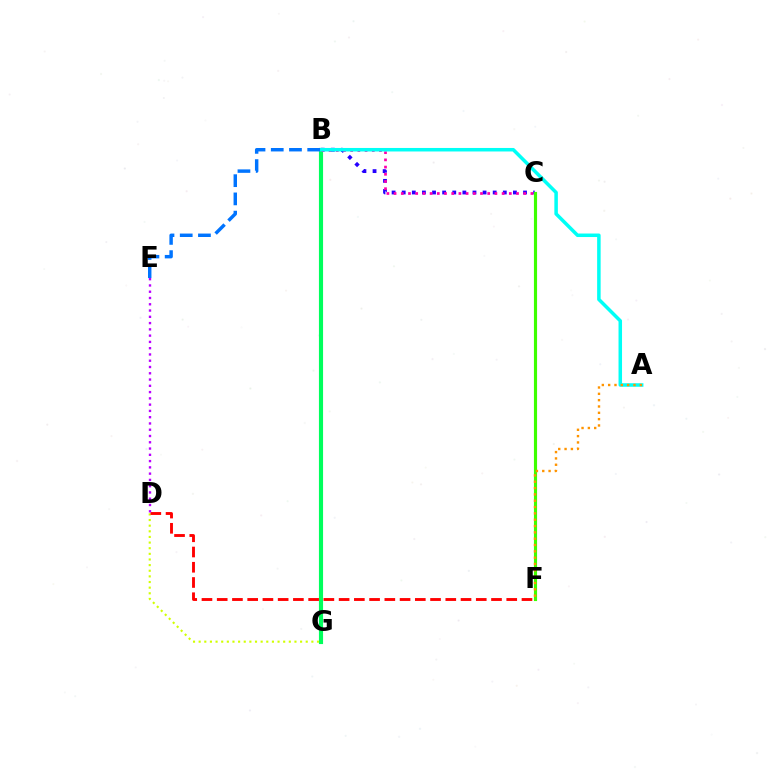{('B', 'C'): [{'color': '#2500ff', 'line_style': 'dotted', 'thickness': 2.75}, {'color': '#ff00ac', 'line_style': 'dotted', 'thickness': 1.96}], ('B', 'G'): [{'color': '#00ff5c', 'line_style': 'solid', 'thickness': 2.98}], ('D', 'G'): [{'color': '#d1ff00', 'line_style': 'dotted', 'thickness': 1.53}], ('C', 'F'): [{'color': '#3dff00', 'line_style': 'solid', 'thickness': 2.26}], ('A', 'B'): [{'color': '#00fff6', 'line_style': 'solid', 'thickness': 2.53}], ('D', 'F'): [{'color': '#ff0000', 'line_style': 'dashed', 'thickness': 2.07}], ('B', 'E'): [{'color': '#0074ff', 'line_style': 'dashed', 'thickness': 2.48}], ('D', 'E'): [{'color': '#b900ff', 'line_style': 'dotted', 'thickness': 1.7}], ('A', 'F'): [{'color': '#ff9400', 'line_style': 'dotted', 'thickness': 1.72}]}